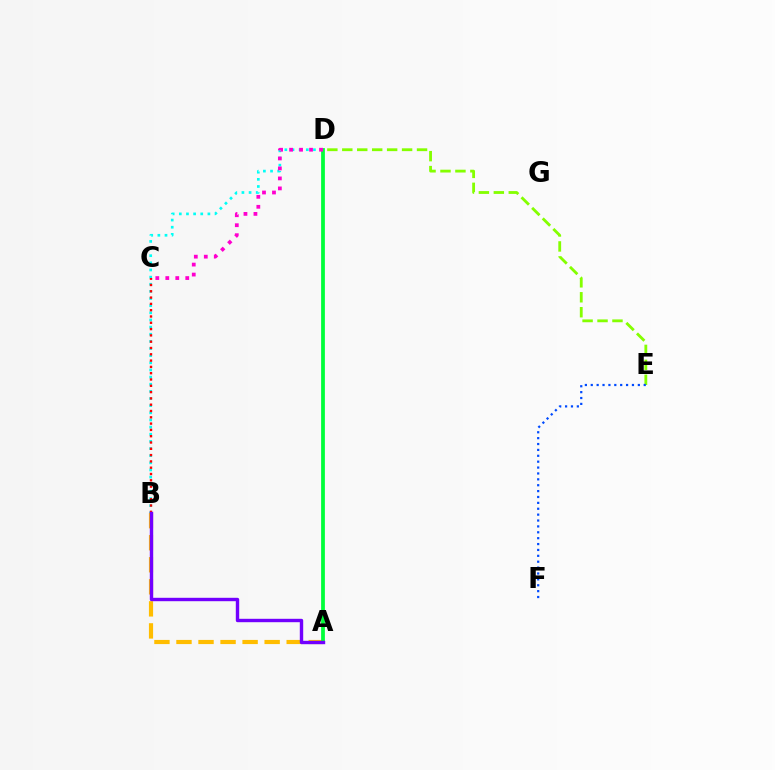{('B', 'D'): [{'color': '#00fff6', 'line_style': 'dotted', 'thickness': 1.94}], ('D', 'E'): [{'color': '#84ff00', 'line_style': 'dashed', 'thickness': 2.03}], ('A', 'B'): [{'color': '#ffbd00', 'line_style': 'dashed', 'thickness': 2.99}, {'color': '#7200ff', 'line_style': 'solid', 'thickness': 2.45}], ('B', 'C'): [{'color': '#ff0000', 'line_style': 'dotted', 'thickness': 1.71}], ('A', 'D'): [{'color': '#00ff39', 'line_style': 'solid', 'thickness': 2.71}], ('E', 'F'): [{'color': '#004bff', 'line_style': 'dotted', 'thickness': 1.6}], ('C', 'D'): [{'color': '#ff00cf', 'line_style': 'dotted', 'thickness': 2.71}]}